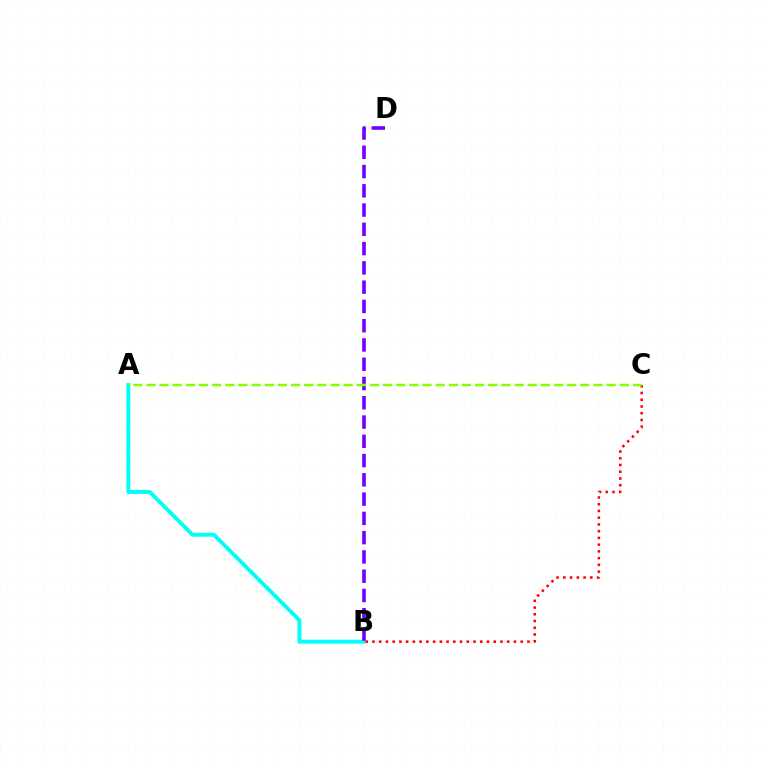{('A', 'B'): [{'color': '#00fff6', 'line_style': 'solid', 'thickness': 2.83}], ('B', 'C'): [{'color': '#ff0000', 'line_style': 'dotted', 'thickness': 1.83}], ('B', 'D'): [{'color': '#7200ff', 'line_style': 'dashed', 'thickness': 2.62}], ('A', 'C'): [{'color': '#84ff00', 'line_style': 'dashed', 'thickness': 1.79}]}